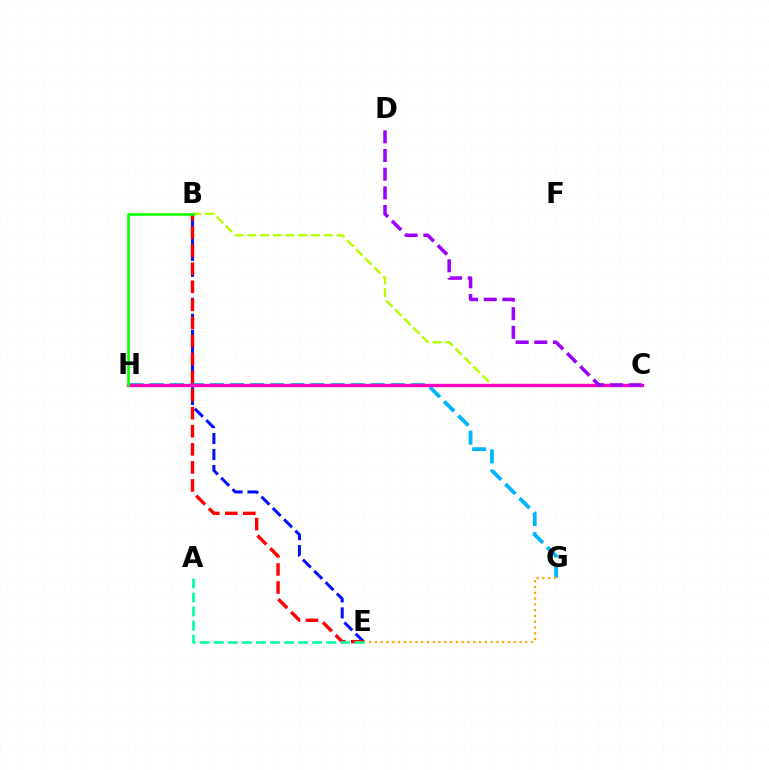{('B', 'E'): [{'color': '#0010ff', 'line_style': 'dashed', 'thickness': 2.17}, {'color': '#ff0000', 'line_style': 'dashed', 'thickness': 2.45}], ('G', 'H'): [{'color': '#00b5ff', 'line_style': 'dashed', 'thickness': 2.73}], ('B', 'C'): [{'color': '#b3ff00', 'line_style': 'dashed', 'thickness': 1.73}], ('C', 'H'): [{'color': '#ff00bd', 'line_style': 'solid', 'thickness': 2.41}], ('E', 'G'): [{'color': '#ffa500', 'line_style': 'dotted', 'thickness': 1.57}], ('A', 'E'): [{'color': '#00ff9d', 'line_style': 'dashed', 'thickness': 1.91}], ('B', 'H'): [{'color': '#08ff00', 'line_style': 'solid', 'thickness': 1.88}], ('C', 'D'): [{'color': '#9b00ff', 'line_style': 'dashed', 'thickness': 2.54}]}